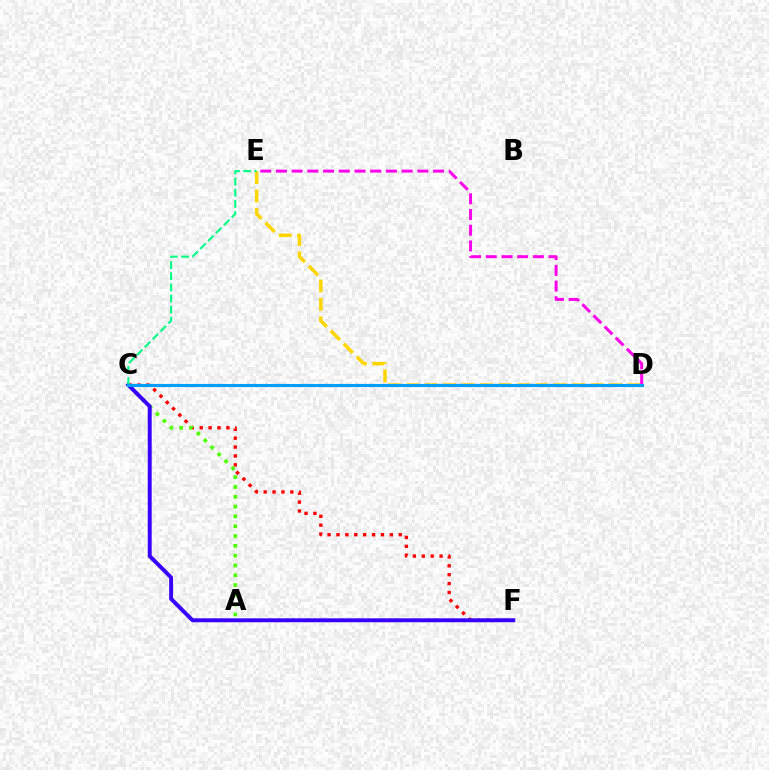{('D', 'E'): [{'color': '#ffd500', 'line_style': 'dashed', 'thickness': 2.5}, {'color': '#ff00ed', 'line_style': 'dashed', 'thickness': 2.13}], ('C', 'F'): [{'color': '#ff0000', 'line_style': 'dotted', 'thickness': 2.42}, {'color': '#3700ff', 'line_style': 'solid', 'thickness': 2.84}], ('A', 'C'): [{'color': '#4fff00', 'line_style': 'dotted', 'thickness': 2.67}], ('C', 'E'): [{'color': '#00ff86', 'line_style': 'dashed', 'thickness': 1.51}], ('C', 'D'): [{'color': '#009eff', 'line_style': 'solid', 'thickness': 2.26}]}